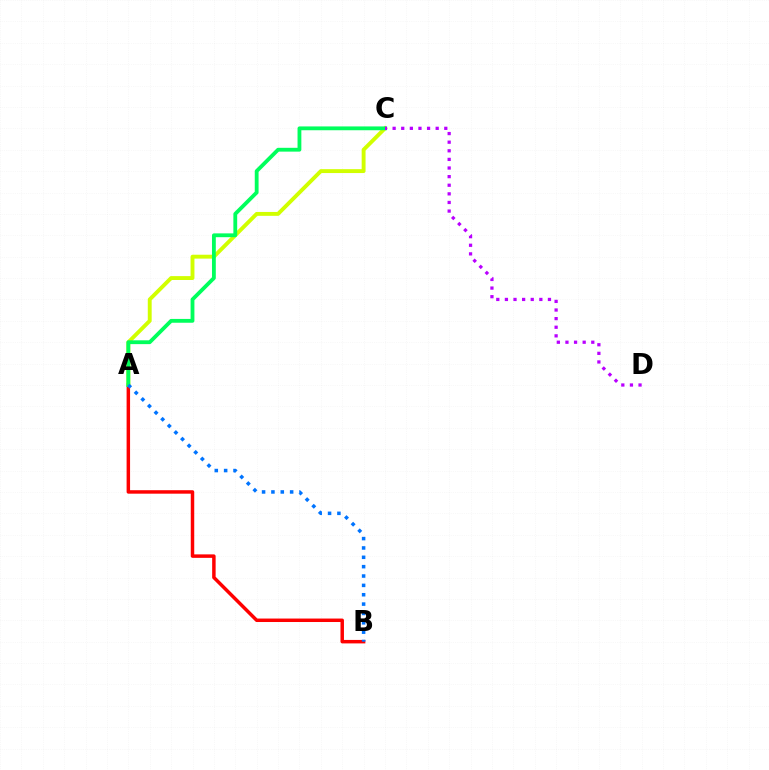{('A', 'B'): [{'color': '#ff0000', 'line_style': 'solid', 'thickness': 2.5}, {'color': '#0074ff', 'line_style': 'dotted', 'thickness': 2.54}], ('A', 'C'): [{'color': '#d1ff00', 'line_style': 'solid', 'thickness': 2.8}, {'color': '#00ff5c', 'line_style': 'solid', 'thickness': 2.75}], ('C', 'D'): [{'color': '#b900ff', 'line_style': 'dotted', 'thickness': 2.34}]}